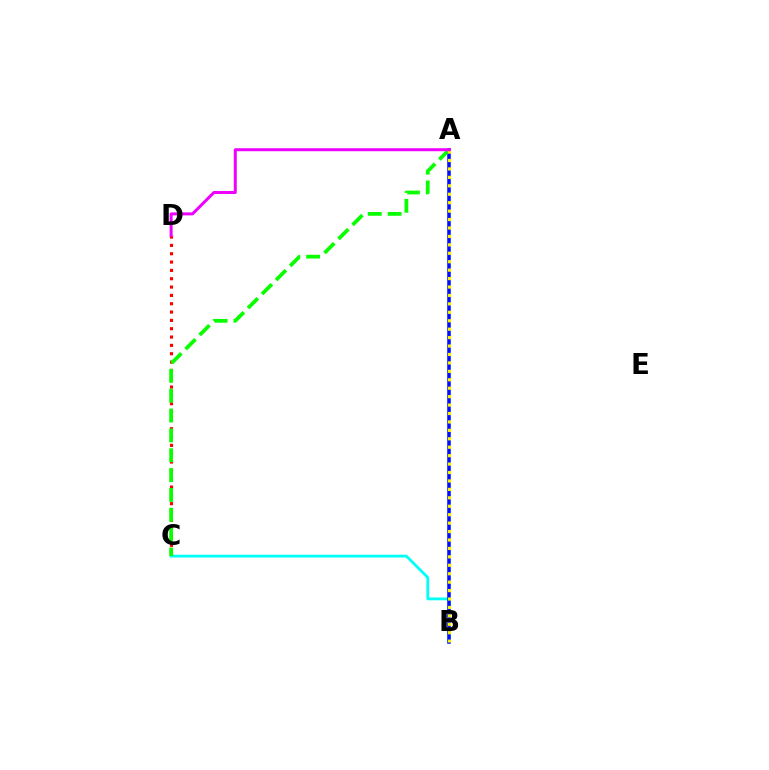{('B', 'C'): [{'color': '#00fff6', 'line_style': 'solid', 'thickness': 2.01}], ('C', 'D'): [{'color': '#ff0000', 'line_style': 'dotted', 'thickness': 2.26}], ('A', 'B'): [{'color': '#0010ff', 'line_style': 'solid', 'thickness': 2.54}, {'color': '#fcf500', 'line_style': 'dotted', 'thickness': 2.29}], ('A', 'C'): [{'color': '#08ff00', 'line_style': 'dashed', 'thickness': 2.7}], ('A', 'D'): [{'color': '#ee00ff', 'line_style': 'solid', 'thickness': 2.16}]}